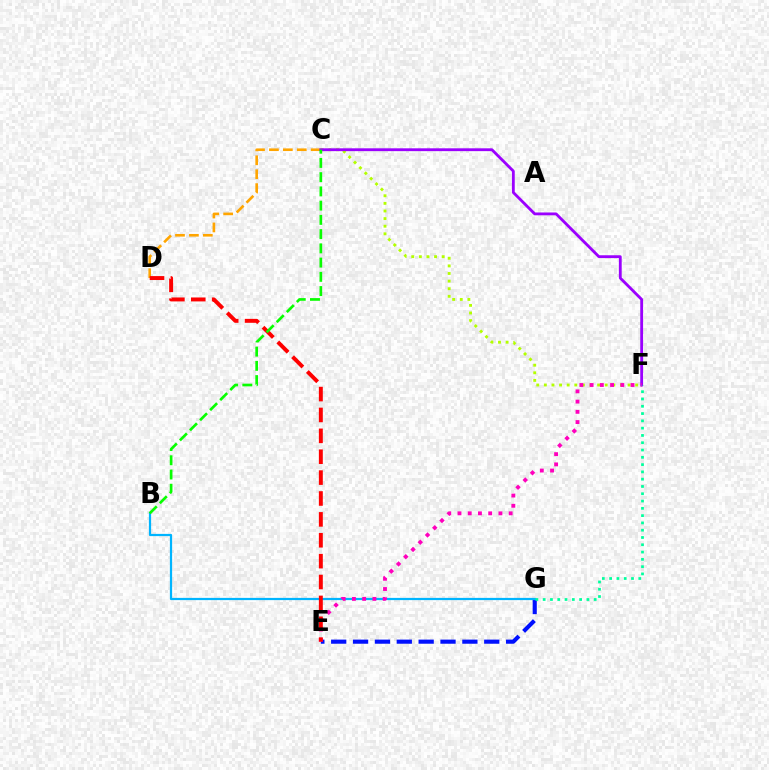{('E', 'G'): [{'color': '#0010ff', 'line_style': 'dashed', 'thickness': 2.97}], ('C', 'D'): [{'color': '#ffa500', 'line_style': 'dashed', 'thickness': 1.89}], ('C', 'F'): [{'color': '#b3ff00', 'line_style': 'dotted', 'thickness': 2.07}, {'color': '#9b00ff', 'line_style': 'solid', 'thickness': 2.03}], ('B', 'G'): [{'color': '#00b5ff', 'line_style': 'solid', 'thickness': 1.6}], ('E', 'F'): [{'color': '#ff00bd', 'line_style': 'dotted', 'thickness': 2.78}], ('F', 'G'): [{'color': '#00ff9d', 'line_style': 'dotted', 'thickness': 1.98}], ('D', 'E'): [{'color': '#ff0000', 'line_style': 'dashed', 'thickness': 2.84}], ('B', 'C'): [{'color': '#08ff00', 'line_style': 'dashed', 'thickness': 1.93}]}